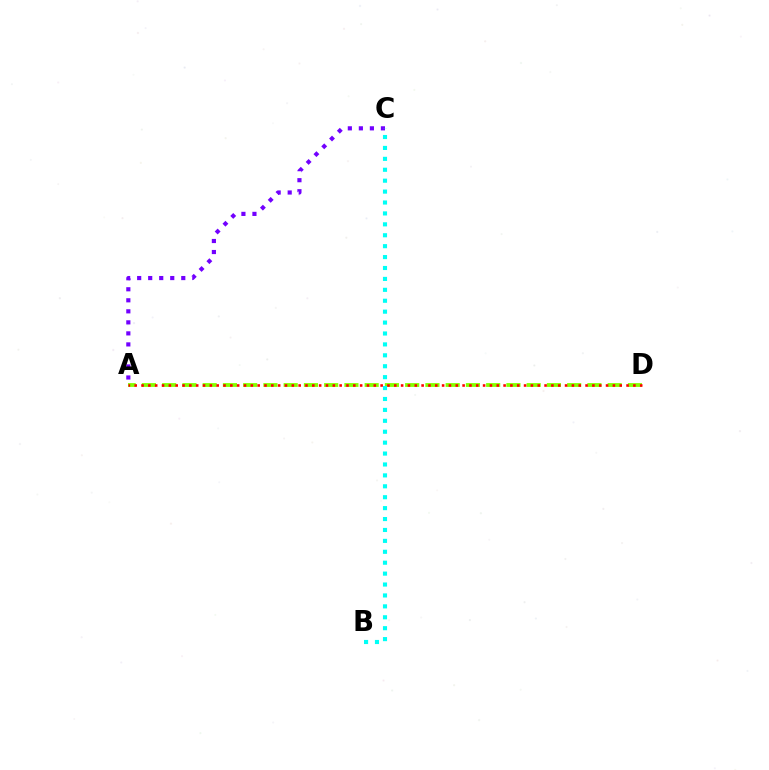{('A', 'D'): [{'color': '#84ff00', 'line_style': 'dashed', 'thickness': 2.75}, {'color': '#ff0000', 'line_style': 'dotted', 'thickness': 1.86}], ('A', 'C'): [{'color': '#7200ff', 'line_style': 'dotted', 'thickness': 3.0}], ('B', 'C'): [{'color': '#00fff6', 'line_style': 'dotted', 'thickness': 2.97}]}